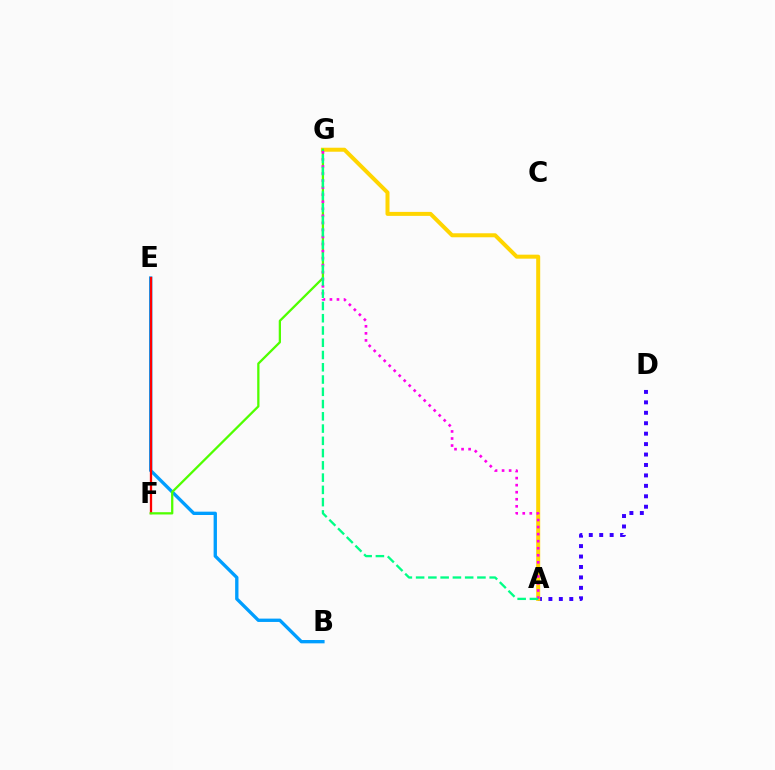{('B', 'E'): [{'color': '#009eff', 'line_style': 'solid', 'thickness': 2.4}], ('E', 'F'): [{'color': '#ff0000', 'line_style': 'solid', 'thickness': 1.65}], ('A', 'D'): [{'color': '#3700ff', 'line_style': 'dotted', 'thickness': 2.84}], ('A', 'G'): [{'color': '#ffd500', 'line_style': 'solid', 'thickness': 2.88}, {'color': '#ff00ed', 'line_style': 'dotted', 'thickness': 1.92}, {'color': '#00ff86', 'line_style': 'dashed', 'thickness': 1.67}], ('F', 'G'): [{'color': '#4fff00', 'line_style': 'solid', 'thickness': 1.64}]}